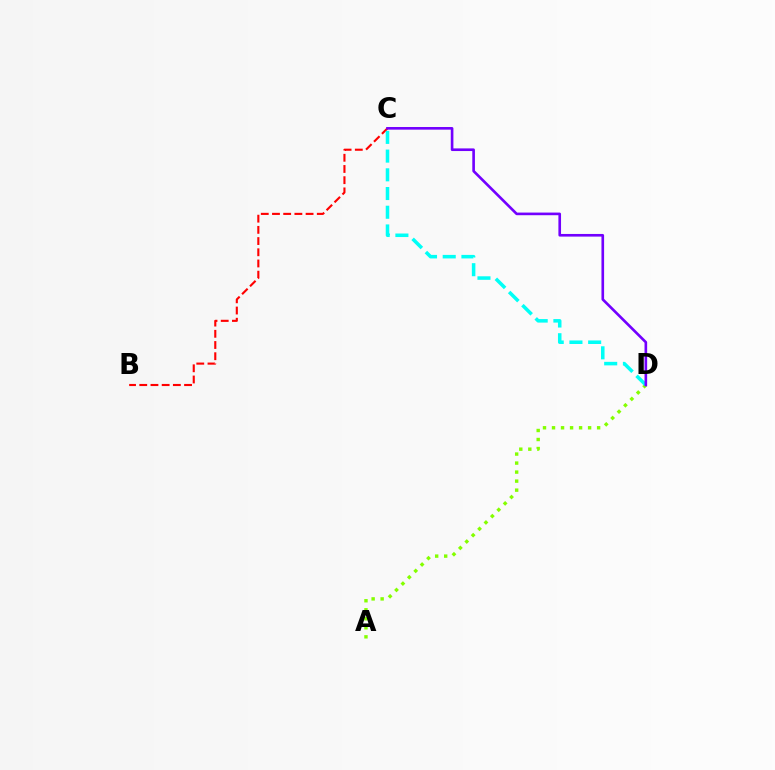{('B', 'C'): [{'color': '#ff0000', 'line_style': 'dashed', 'thickness': 1.52}], ('A', 'D'): [{'color': '#84ff00', 'line_style': 'dotted', 'thickness': 2.45}], ('C', 'D'): [{'color': '#00fff6', 'line_style': 'dashed', 'thickness': 2.54}, {'color': '#7200ff', 'line_style': 'solid', 'thickness': 1.9}]}